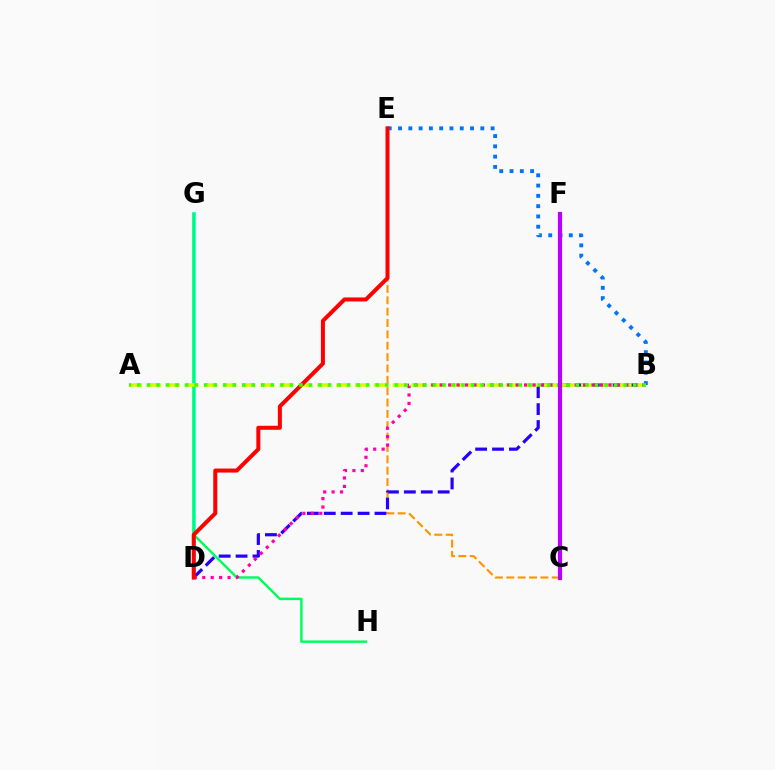{('D', 'G'): [{'color': '#00fff6', 'line_style': 'solid', 'thickness': 2.59}], ('C', 'E'): [{'color': '#ff9400', 'line_style': 'dashed', 'thickness': 1.54}], ('G', 'H'): [{'color': '#00ff5c', 'line_style': 'solid', 'thickness': 1.78}], ('B', 'D'): [{'color': '#2500ff', 'line_style': 'dashed', 'thickness': 2.3}, {'color': '#ff00ac', 'line_style': 'dotted', 'thickness': 2.29}], ('A', 'B'): [{'color': '#d1ff00', 'line_style': 'dashed', 'thickness': 2.56}, {'color': '#3dff00', 'line_style': 'dotted', 'thickness': 2.59}], ('B', 'E'): [{'color': '#0074ff', 'line_style': 'dotted', 'thickness': 2.79}], ('D', 'E'): [{'color': '#ff0000', 'line_style': 'solid', 'thickness': 2.89}], ('C', 'F'): [{'color': '#b900ff', 'line_style': 'solid', 'thickness': 3.0}]}